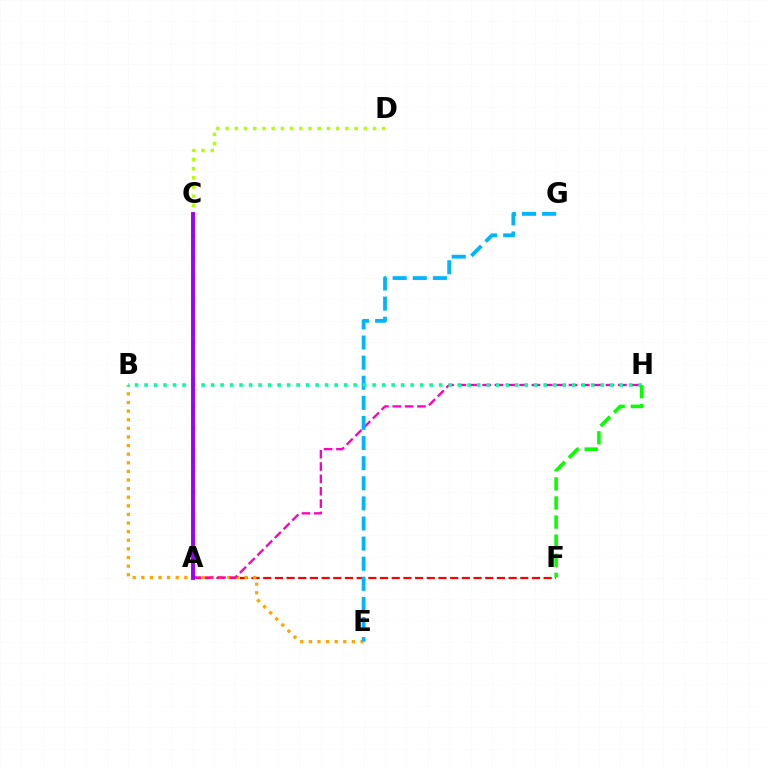{('A', 'F'): [{'color': '#ff0000', 'line_style': 'dashed', 'thickness': 1.59}], ('A', 'C'): [{'color': '#0010ff', 'line_style': 'dotted', 'thickness': 1.71}, {'color': '#9b00ff', 'line_style': 'solid', 'thickness': 2.81}], ('B', 'E'): [{'color': '#ffa500', 'line_style': 'dotted', 'thickness': 2.34}], ('A', 'H'): [{'color': '#ff00bd', 'line_style': 'dashed', 'thickness': 1.68}], ('E', 'G'): [{'color': '#00b5ff', 'line_style': 'dashed', 'thickness': 2.73}], ('C', 'D'): [{'color': '#b3ff00', 'line_style': 'dotted', 'thickness': 2.5}], ('B', 'H'): [{'color': '#00ff9d', 'line_style': 'dotted', 'thickness': 2.58}], ('F', 'H'): [{'color': '#08ff00', 'line_style': 'dashed', 'thickness': 2.59}]}